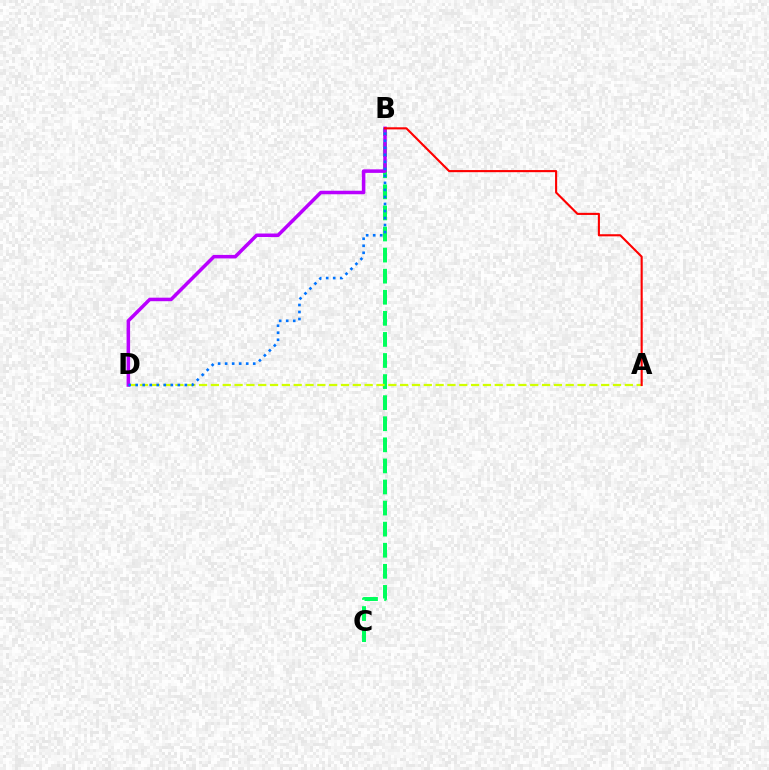{('B', 'C'): [{'color': '#00ff5c', 'line_style': 'dashed', 'thickness': 2.86}], ('A', 'D'): [{'color': '#d1ff00', 'line_style': 'dashed', 'thickness': 1.61}], ('B', 'D'): [{'color': '#b900ff', 'line_style': 'solid', 'thickness': 2.54}, {'color': '#0074ff', 'line_style': 'dotted', 'thickness': 1.91}], ('A', 'B'): [{'color': '#ff0000', 'line_style': 'solid', 'thickness': 1.52}]}